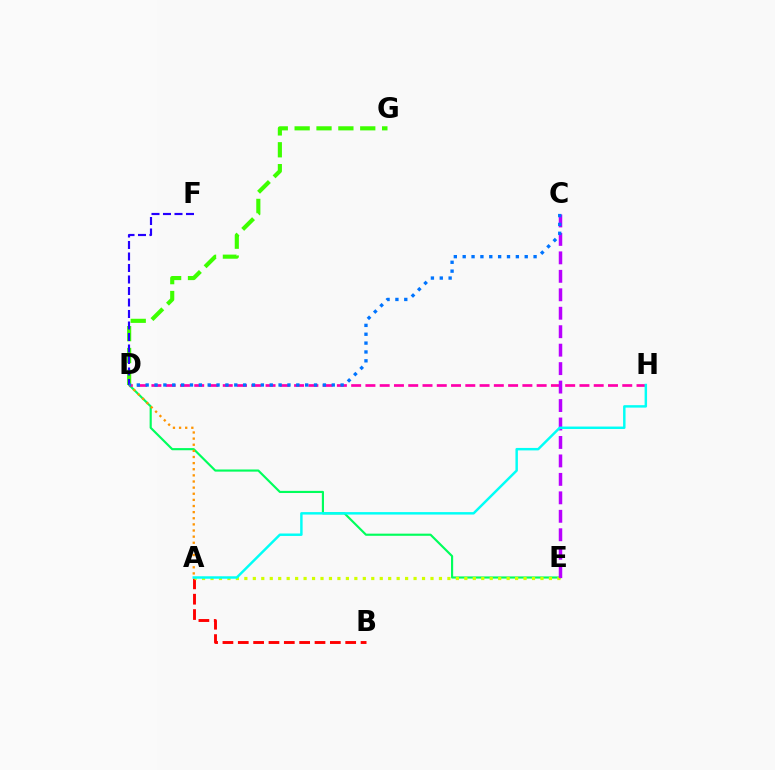{('A', 'B'): [{'color': '#ff0000', 'line_style': 'dashed', 'thickness': 2.08}], ('D', 'E'): [{'color': '#00ff5c', 'line_style': 'solid', 'thickness': 1.55}], ('D', 'H'): [{'color': '#ff00ac', 'line_style': 'dashed', 'thickness': 1.94}], ('A', 'E'): [{'color': '#d1ff00', 'line_style': 'dotted', 'thickness': 2.3}], ('C', 'E'): [{'color': '#b900ff', 'line_style': 'dashed', 'thickness': 2.51}], ('A', 'H'): [{'color': '#00fff6', 'line_style': 'solid', 'thickness': 1.77}], ('D', 'G'): [{'color': '#3dff00', 'line_style': 'dashed', 'thickness': 2.97}], ('D', 'F'): [{'color': '#2500ff', 'line_style': 'dashed', 'thickness': 1.56}], ('A', 'D'): [{'color': '#ff9400', 'line_style': 'dotted', 'thickness': 1.66}], ('C', 'D'): [{'color': '#0074ff', 'line_style': 'dotted', 'thickness': 2.41}]}